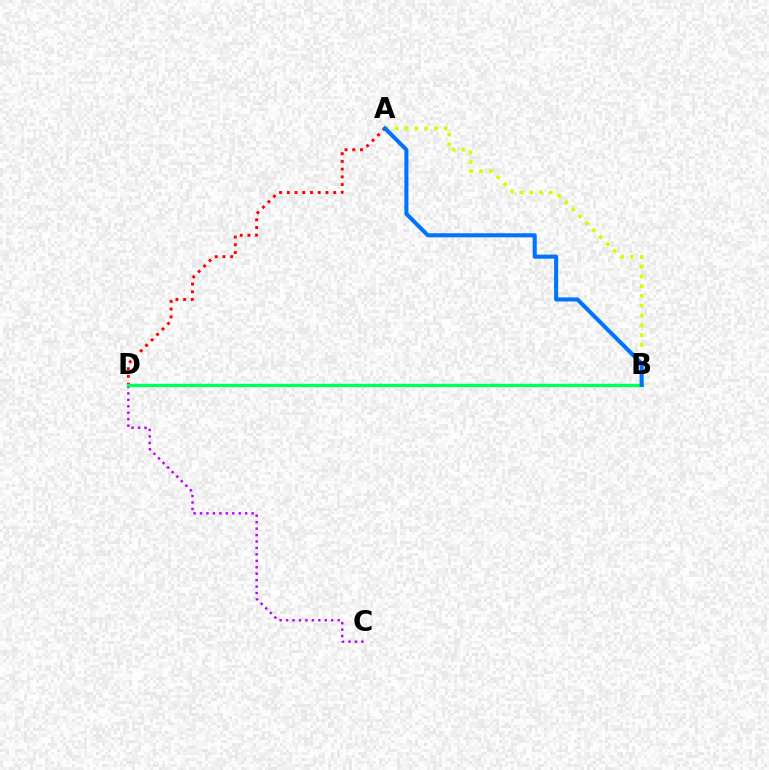{('C', 'D'): [{'color': '#b900ff', 'line_style': 'dotted', 'thickness': 1.75}], ('A', 'B'): [{'color': '#d1ff00', 'line_style': 'dotted', 'thickness': 2.66}, {'color': '#0074ff', 'line_style': 'solid', 'thickness': 2.92}], ('A', 'D'): [{'color': '#ff0000', 'line_style': 'dotted', 'thickness': 2.1}], ('B', 'D'): [{'color': '#00ff5c', 'line_style': 'solid', 'thickness': 2.39}]}